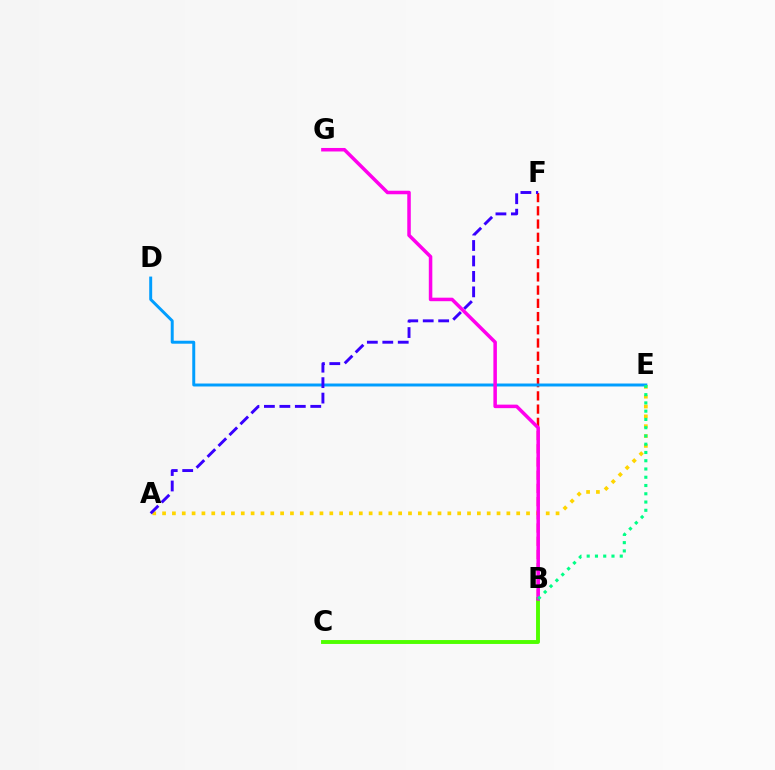{('B', 'F'): [{'color': '#ff0000', 'line_style': 'dashed', 'thickness': 1.8}], ('A', 'E'): [{'color': '#ffd500', 'line_style': 'dotted', 'thickness': 2.67}], ('D', 'E'): [{'color': '#009eff', 'line_style': 'solid', 'thickness': 2.13}], ('B', 'C'): [{'color': '#4fff00', 'line_style': 'solid', 'thickness': 2.81}], ('A', 'F'): [{'color': '#3700ff', 'line_style': 'dashed', 'thickness': 2.1}], ('B', 'G'): [{'color': '#ff00ed', 'line_style': 'solid', 'thickness': 2.53}], ('B', 'E'): [{'color': '#00ff86', 'line_style': 'dotted', 'thickness': 2.24}]}